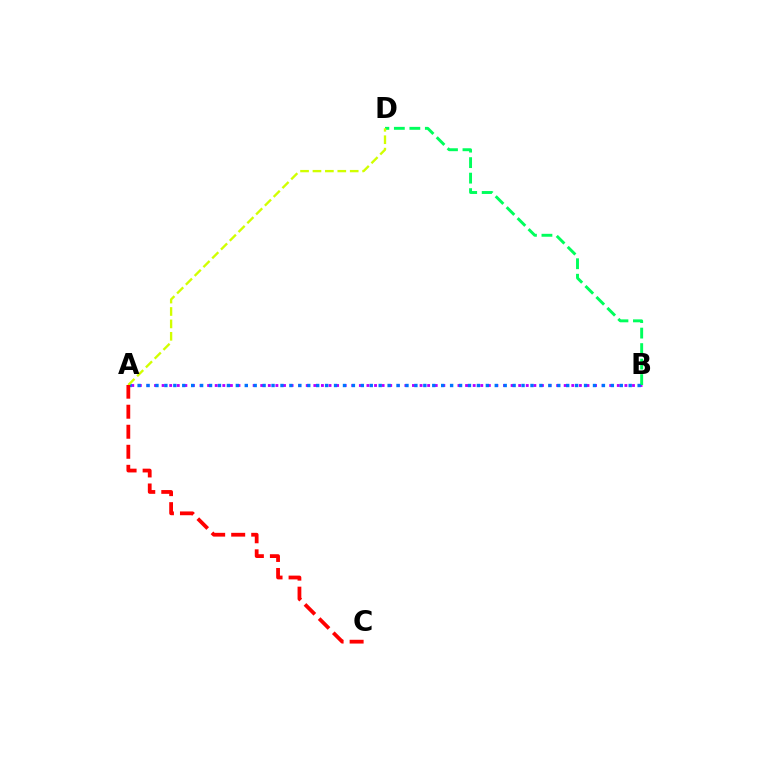{('A', 'B'): [{'color': '#b900ff', 'line_style': 'dotted', 'thickness': 2.06}, {'color': '#0074ff', 'line_style': 'dotted', 'thickness': 2.43}], ('B', 'D'): [{'color': '#00ff5c', 'line_style': 'dashed', 'thickness': 2.11}], ('A', 'D'): [{'color': '#d1ff00', 'line_style': 'dashed', 'thickness': 1.69}], ('A', 'C'): [{'color': '#ff0000', 'line_style': 'dashed', 'thickness': 2.72}]}